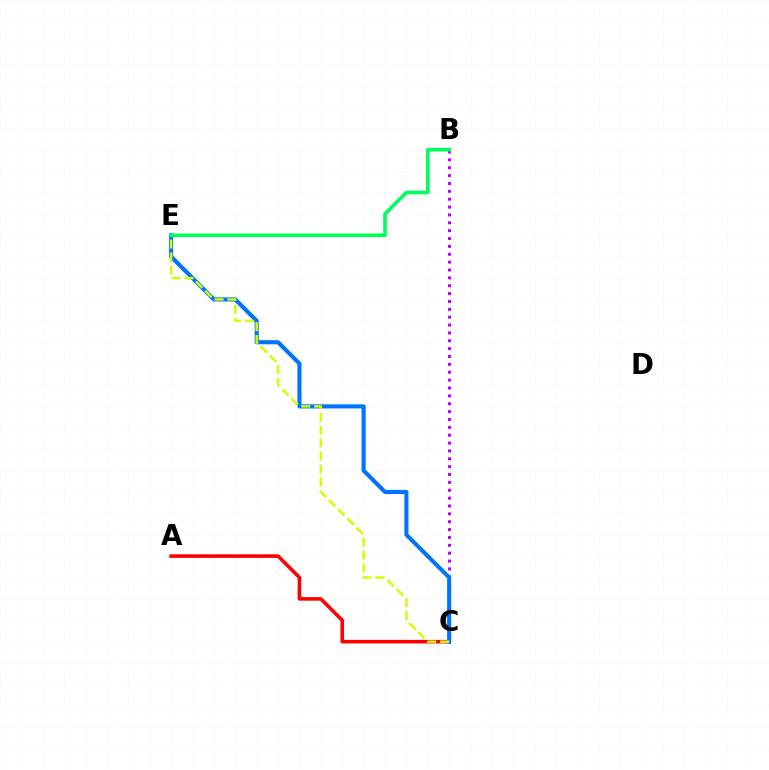{('B', 'C'): [{'color': '#b900ff', 'line_style': 'dotted', 'thickness': 2.14}], ('A', 'C'): [{'color': '#ff0000', 'line_style': 'solid', 'thickness': 2.57}], ('C', 'E'): [{'color': '#0074ff', 'line_style': 'solid', 'thickness': 2.95}, {'color': '#d1ff00', 'line_style': 'dashed', 'thickness': 1.76}], ('B', 'E'): [{'color': '#00ff5c', 'line_style': 'solid', 'thickness': 2.6}]}